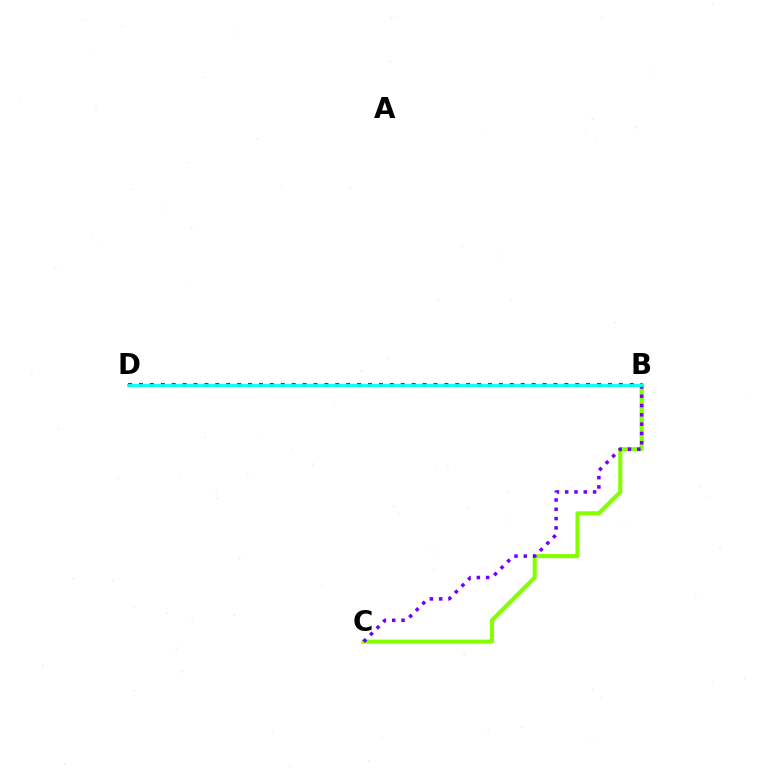{('B', 'C'): [{'color': '#84ff00', 'line_style': 'solid', 'thickness': 2.95}, {'color': '#7200ff', 'line_style': 'dotted', 'thickness': 2.53}], ('B', 'D'): [{'color': '#ff0000', 'line_style': 'dotted', 'thickness': 2.96}, {'color': '#00fff6', 'line_style': 'solid', 'thickness': 2.05}]}